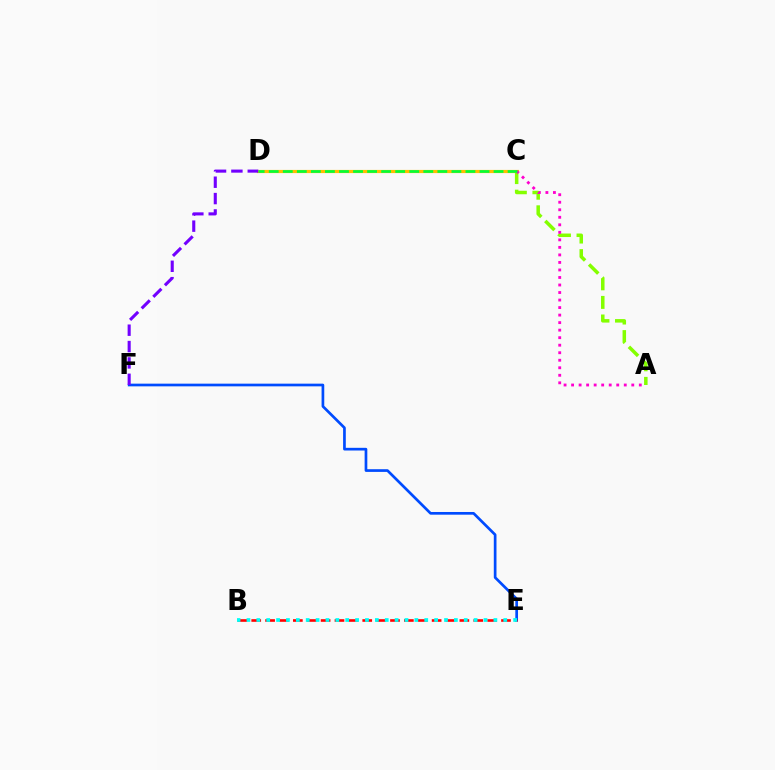{('A', 'C'): [{'color': '#84ff00', 'line_style': 'dashed', 'thickness': 2.52}, {'color': '#ff00cf', 'line_style': 'dotted', 'thickness': 2.04}], ('C', 'D'): [{'color': '#ffbd00', 'line_style': 'solid', 'thickness': 2.29}, {'color': '#00ff39', 'line_style': 'dashed', 'thickness': 1.91}], ('E', 'F'): [{'color': '#004bff', 'line_style': 'solid', 'thickness': 1.94}], ('B', 'E'): [{'color': '#ff0000', 'line_style': 'dashed', 'thickness': 1.89}, {'color': '#00fff6', 'line_style': 'dotted', 'thickness': 2.68}], ('D', 'F'): [{'color': '#7200ff', 'line_style': 'dashed', 'thickness': 2.22}]}